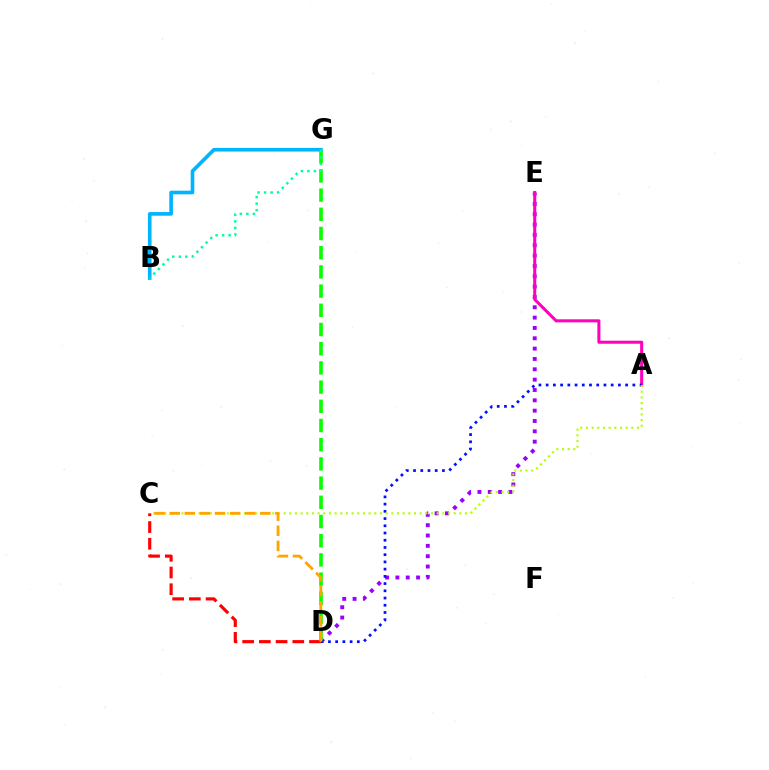{('D', 'E'): [{'color': '#9b00ff', 'line_style': 'dotted', 'thickness': 2.81}], ('A', 'E'): [{'color': '#ff00bd', 'line_style': 'solid', 'thickness': 2.2}], ('D', 'G'): [{'color': '#08ff00', 'line_style': 'dashed', 'thickness': 2.61}], ('A', 'D'): [{'color': '#0010ff', 'line_style': 'dotted', 'thickness': 1.96}], ('A', 'C'): [{'color': '#b3ff00', 'line_style': 'dotted', 'thickness': 1.54}], ('B', 'G'): [{'color': '#00b5ff', 'line_style': 'solid', 'thickness': 2.63}, {'color': '#00ff9d', 'line_style': 'dotted', 'thickness': 1.77}], ('C', 'D'): [{'color': '#ff0000', 'line_style': 'dashed', 'thickness': 2.27}, {'color': '#ffa500', 'line_style': 'dashed', 'thickness': 2.05}]}